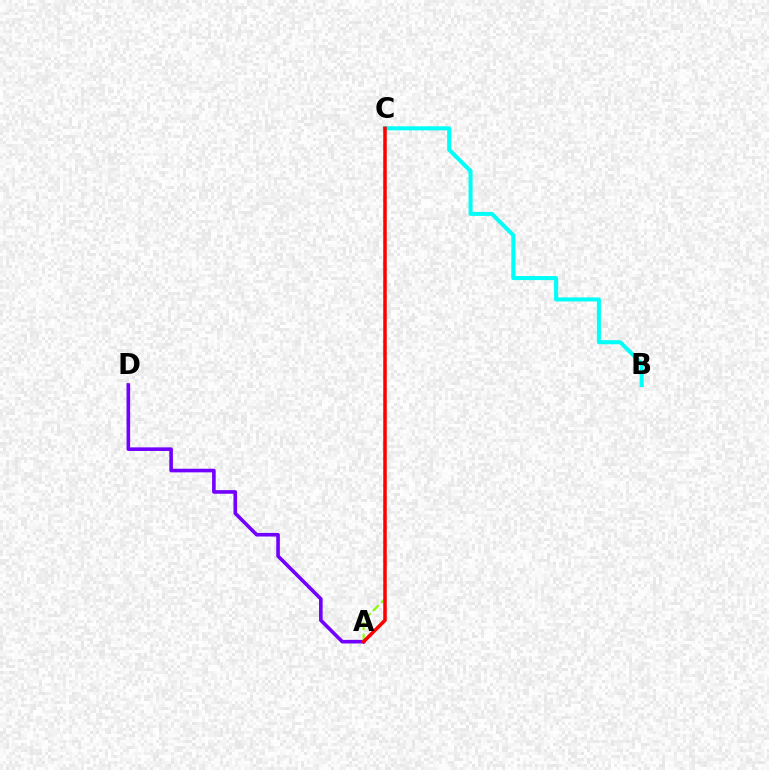{('B', 'C'): [{'color': '#00fff6', 'line_style': 'solid', 'thickness': 2.91}], ('A', 'D'): [{'color': '#7200ff', 'line_style': 'solid', 'thickness': 2.6}], ('A', 'C'): [{'color': '#84ff00', 'line_style': 'dashed', 'thickness': 1.57}, {'color': '#ff0000', 'line_style': 'solid', 'thickness': 2.53}]}